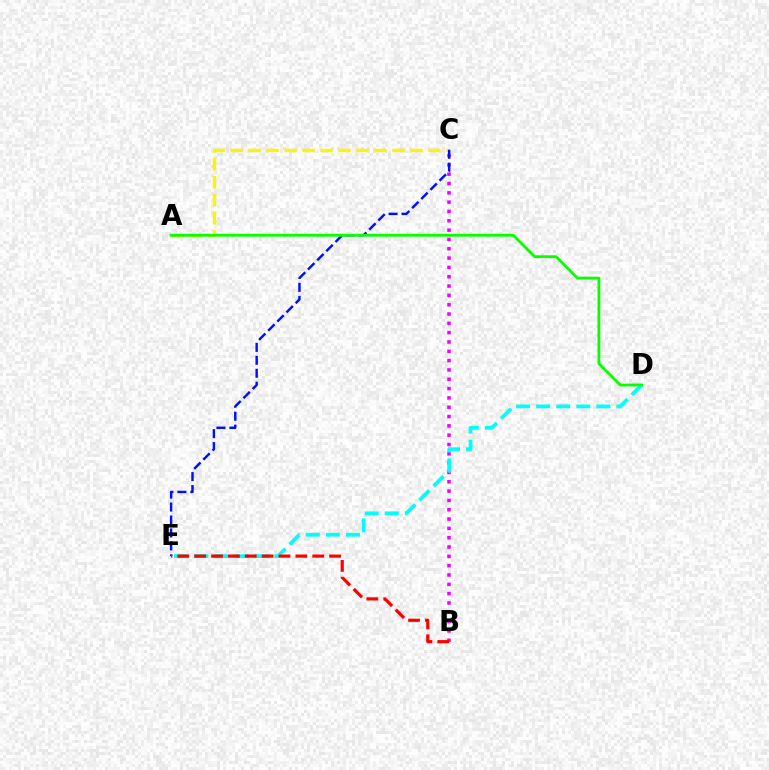{('B', 'C'): [{'color': '#ee00ff', 'line_style': 'dotted', 'thickness': 2.53}], ('A', 'C'): [{'color': '#fcf500', 'line_style': 'dashed', 'thickness': 2.44}], ('D', 'E'): [{'color': '#00fff6', 'line_style': 'dashed', 'thickness': 2.73}], ('C', 'E'): [{'color': '#0010ff', 'line_style': 'dashed', 'thickness': 1.76}], ('B', 'E'): [{'color': '#ff0000', 'line_style': 'dashed', 'thickness': 2.29}], ('A', 'D'): [{'color': '#08ff00', 'line_style': 'solid', 'thickness': 2.01}]}